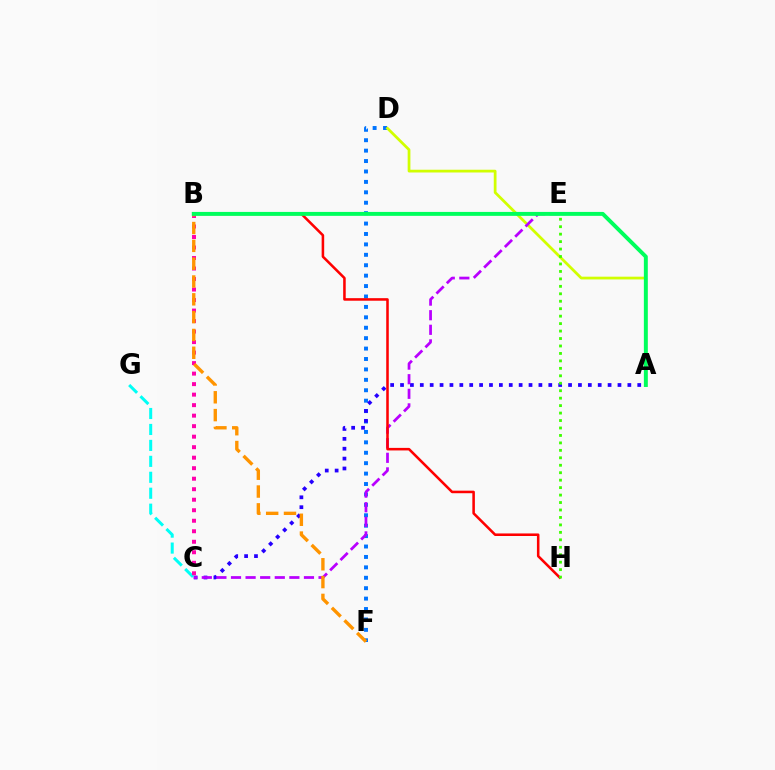{('D', 'F'): [{'color': '#0074ff', 'line_style': 'dotted', 'thickness': 2.83}], ('A', 'C'): [{'color': '#2500ff', 'line_style': 'dotted', 'thickness': 2.69}], ('C', 'G'): [{'color': '#00fff6', 'line_style': 'dashed', 'thickness': 2.17}], ('A', 'D'): [{'color': '#d1ff00', 'line_style': 'solid', 'thickness': 1.98}], ('C', 'E'): [{'color': '#b900ff', 'line_style': 'dashed', 'thickness': 1.98}], ('B', 'H'): [{'color': '#ff0000', 'line_style': 'solid', 'thickness': 1.84}], ('B', 'C'): [{'color': '#ff00ac', 'line_style': 'dotted', 'thickness': 2.86}], ('B', 'F'): [{'color': '#ff9400', 'line_style': 'dashed', 'thickness': 2.42}], ('A', 'B'): [{'color': '#00ff5c', 'line_style': 'solid', 'thickness': 2.83}], ('E', 'H'): [{'color': '#3dff00', 'line_style': 'dotted', 'thickness': 2.03}]}